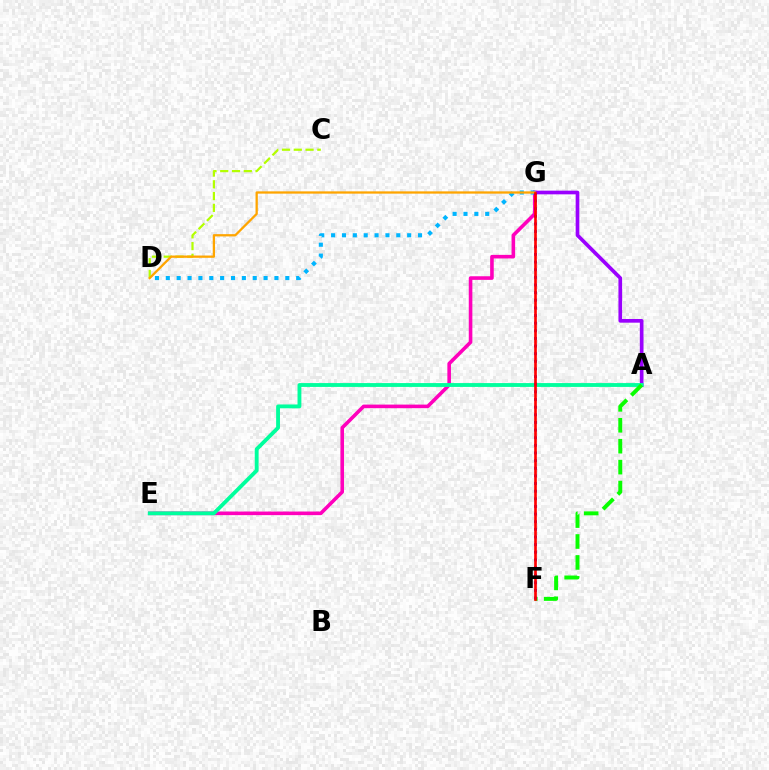{('E', 'G'): [{'color': '#ff00bd', 'line_style': 'solid', 'thickness': 2.59}], ('A', 'G'): [{'color': '#9b00ff', 'line_style': 'solid', 'thickness': 2.65}], ('A', 'E'): [{'color': '#00ff9d', 'line_style': 'solid', 'thickness': 2.77}], ('D', 'G'): [{'color': '#00b5ff', 'line_style': 'dotted', 'thickness': 2.95}, {'color': '#ffa500', 'line_style': 'solid', 'thickness': 1.64}], ('C', 'D'): [{'color': '#b3ff00', 'line_style': 'dashed', 'thickness': 1.6}], ('A', 'F'): [{'color': '#08ff00', 'line_style': 'dashed', 'thickness': 2.84}], ('F', 'G'): [{'color': '#0010ff', 'line_style': 'dotted', 'thickness': 2.07}, {'color': '#ff0000', 'line_style': 'solid', 'thickness': 1.92}]}